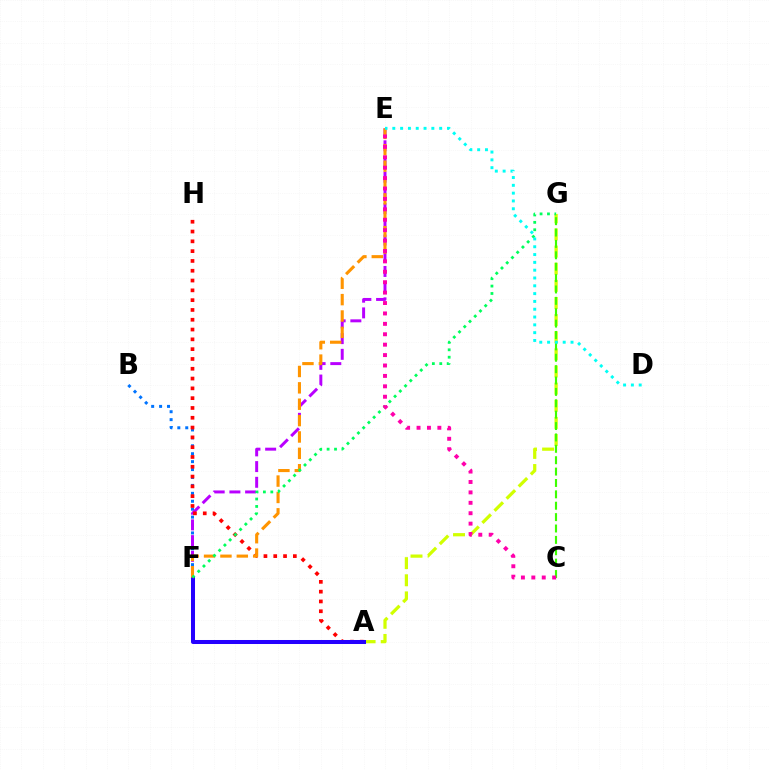{('B', 'F'): [{'color': '#0074ff', 'line_style': 'dotted', 'thickness': 2.15}], ('A', 'G'): [{'color': '#d1ff00', 'line_style': 'dashed', 'thickness': 2.33}], ('C', 'G'): [{'color': '#3dff00', 'line_style': 'dashed', 'thickness': 1.55}], ('E', 'F'): [{'color': '#b900ff', 'line_style': 'dashed', 'thickness': 2.13}, {'color': '#ff9400', 'line_style': 'dashed', 'thickness': 2.22}], ('A', 'H'): [{'color': '#ff0000', 'line_style': 'dotted', 'thickness': 2.66}], ('A', 'F'): [{'color': '#2500ff', 'line_style': 'solid', 'thickness': 2.89}], ('F', 'G'): [{'color': '#00ff5c', 'line_style': 'dotted', 'thickness': 2.01}], ('D', 'E'): [{'color': '#00fff6', 'line_style': 'dotted', 'thickness': 2.12}], ('C', 'E'): [{'color': '#ff00ac', 'line_style': 'dotted', 'thickness': 2.83}]}